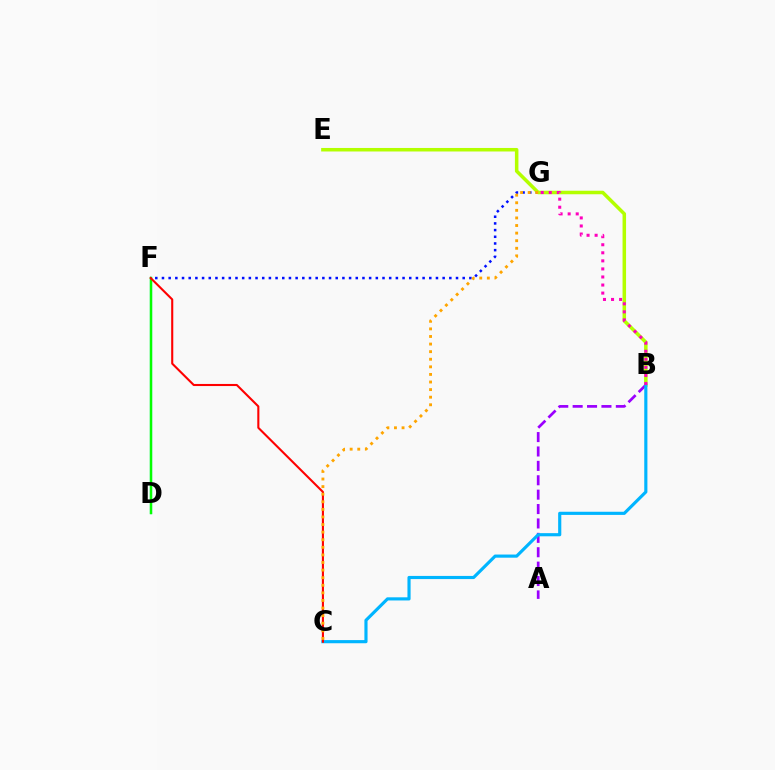{('F', 'G'): [{'color': '#0010ff', 'line_style': 'dotted', 'thickness': 1.82}], ('D', 'F'): [{'color': '#00ff9d', 'line_style': 'solid', 'thickness': 1.65}, {'color': '#08ff00', 'line_style': 'solid', 'thickness': 1.7}], ('B', 'E'): [{'color': '#b3ff00', 'line_style': 'solid', 'thickness': 2.53}], ('A', 'B'): [{'color': '#9b00ff', 'line_style': 'dashed', 'thickness': 1.96}], ('B', 'C'): [{'color': '#00b5ff', 'line_style': 'solid', 'thickness': 2.27}], ('C', 'F'): [{'color': '#ff0000', 'line_style': 'solid', 'thickness': 1.51}], ('C', 'G'): [{'color': '#ffa500', 'line_style': 'dotted', 'thickness': 2.06}], ('B', 'G'): [{'color': '#ff00bd', 'line_style': 'dotted', 'thickness': 2.19}]}